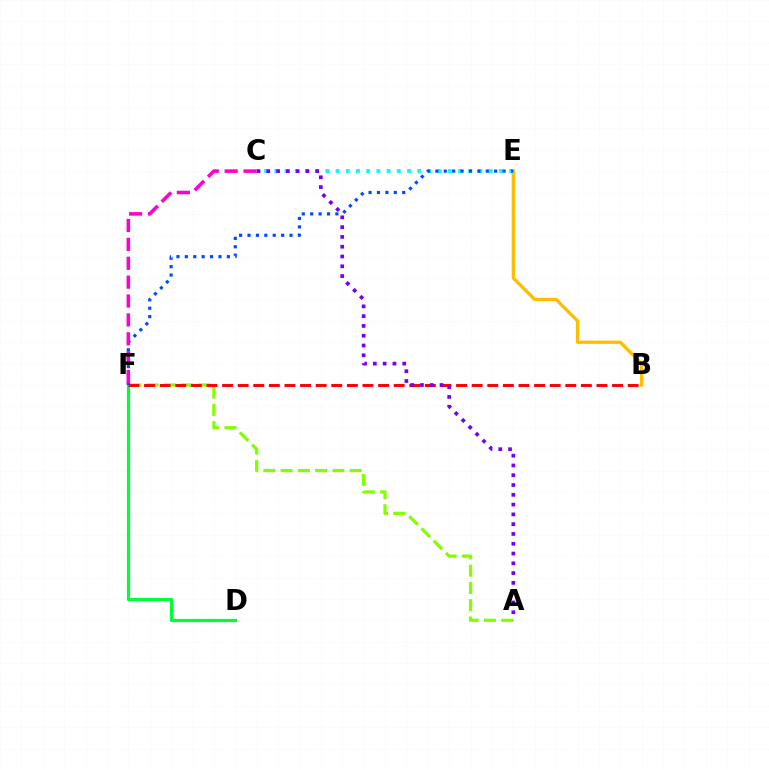{('D', 'F'): [{'color': '#00ff39', 'line_style': 'solid', 'thickness': 2.31}], ('A', 'F'): [{'color': '#84ff00', 'line_style': 'dashed', 'thickness': 2.35}], ('B', 'E'): [{'color': '#ffbd00', 'line_style': 'solid', 'thickness': 2.37}], ('C', 'E'): [{'color': '#00fff6', 'line_style': 'dotted', 'thickness': 2.77}], ('B', 'F'): [{'color': '#ff0000', 'line_style': 'dashed', 'thickness': 2.12}], ('A', 'C'): [{'color': '#7200ff', 'line_style': 'dotted', 'thickness': 2.66}], ('E', 'F'): [{'color': '#004bff', 'line_style': 'dotted', 'thickness': 2.28}], ('C', 'F'): [{'color': '#ff00cf', 'line_style': 'dashed', 'thickness': 2.57}]}